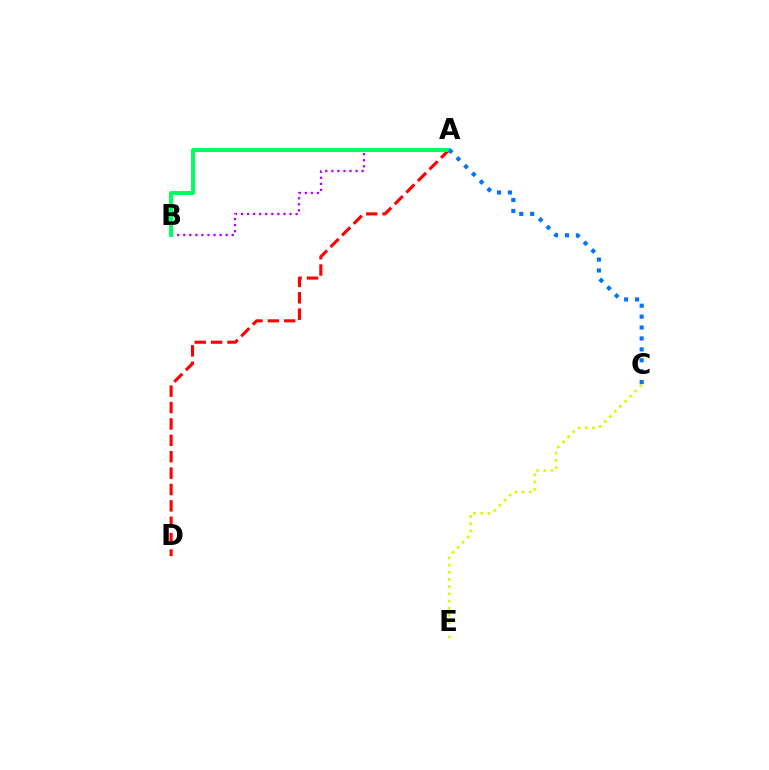{('A', 'D'): [{'color': '#ff0000', 'line_style': 'dashed', 'thickness': 2.23}], ('A', 'B'): [{'color': '#b900ff', 'line_style': 'dotted', 'thickness': 1.65}, {'color': '#00ff5c', 'line_style': 'solid', 'thickness': 2.83}], ('C', 'E'): [{'color': '#d1ff00', 'line_style': 'dotted', 'thickness': 1.95}], ('A', 'C'): [{'color': '#0074ff', 'line_style': 'dotted', 'thickness': 2.97}]}